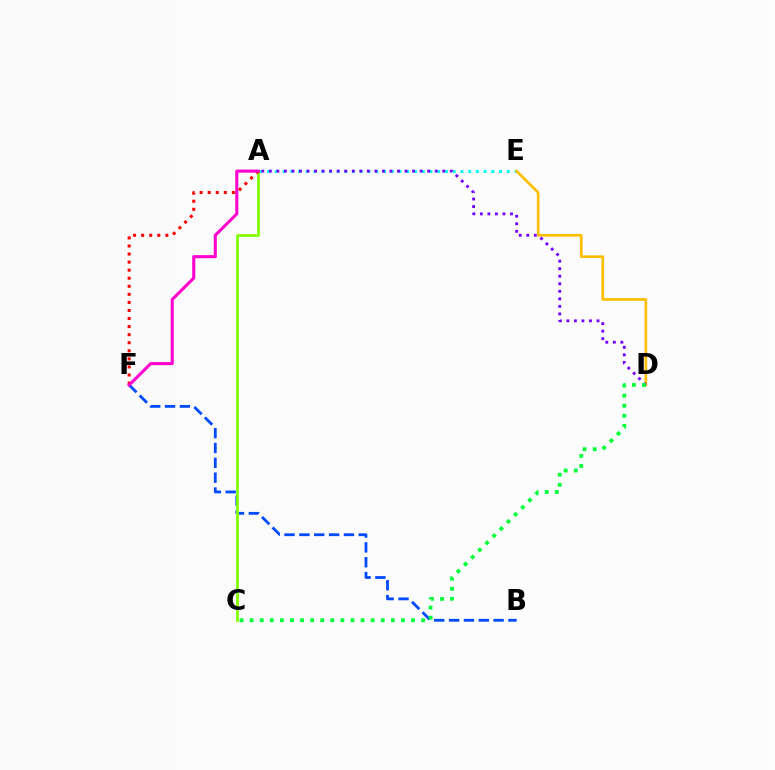{('A', 'E'): [{'color': '#00fff6', 'line_style': 'dotted', 'thickness': 2.1}], ('D', 'E'): [{'color': '#ffbd00', 'line_style': 'solid', 'thickness': 1.94}], ('A', 'D'): [{'color': '#7200ff', 'line_style': 'dotted', 'thickness': 2.05}], ('B', 'F'): [{'color': '#004bff', 'line_style': 'dashed', 'thickness': 2.02}], ('A', 'C'): [{'color': '#84ff00', 'line_style': 'solid', 'thickness': 2.0}], ('C', 'D'): [{'color': '#00ff39', 'line_style': 'dotted', 'thickness': 2.74}], ('A', 'F'): [{'color': '#ff0000', 'line_style': 'dotted', 'thickness': 2.19}, {'color': '#ff00cf', 'line_style': 'solid', 'thickness': 2.21}]}